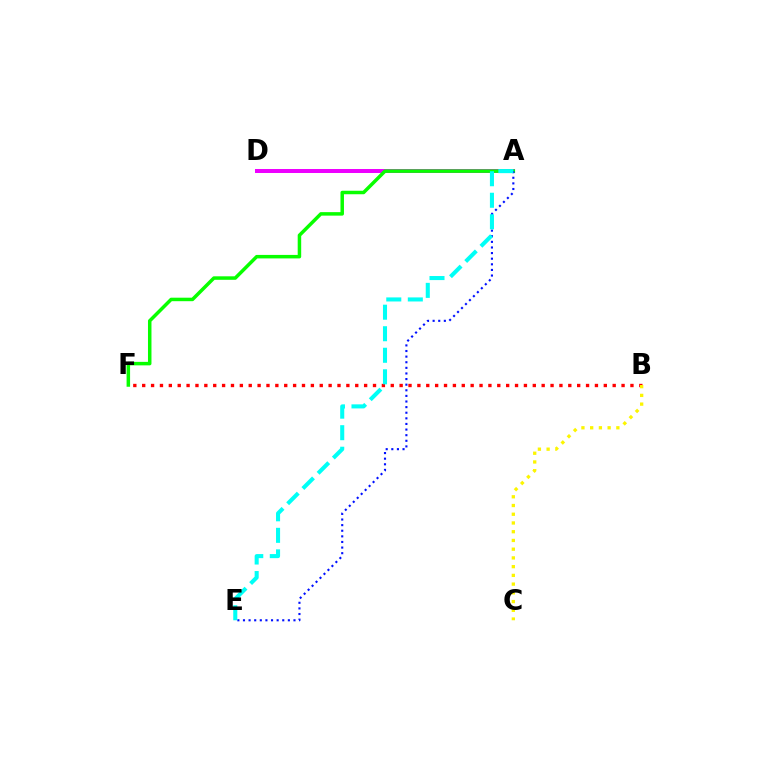{('A', 'D'): [{'color': '#ee00ff', 'line_style': 'solid', 'thickness': 2.87}], ('B', 'F'): [{'color': '#ff0000', 'line_style': 'dotted', 'thickness': 2.41}], ('B', 'C'): [{'color': '#fcf500', 'line_style': 'dotted', 'thickness': 2.37}], ('A', 'F'): [{'color': '#08ff00', 'line_style': 'solid', 'thickness': 2.52}], ('A', 'E'): [{'color': '#0010ff', 'line_style': 'dotted', 'thickness': 1.52}, {'color': '#00fff6', 'line_style': 'dashed', 'thickness': 2.93}]}